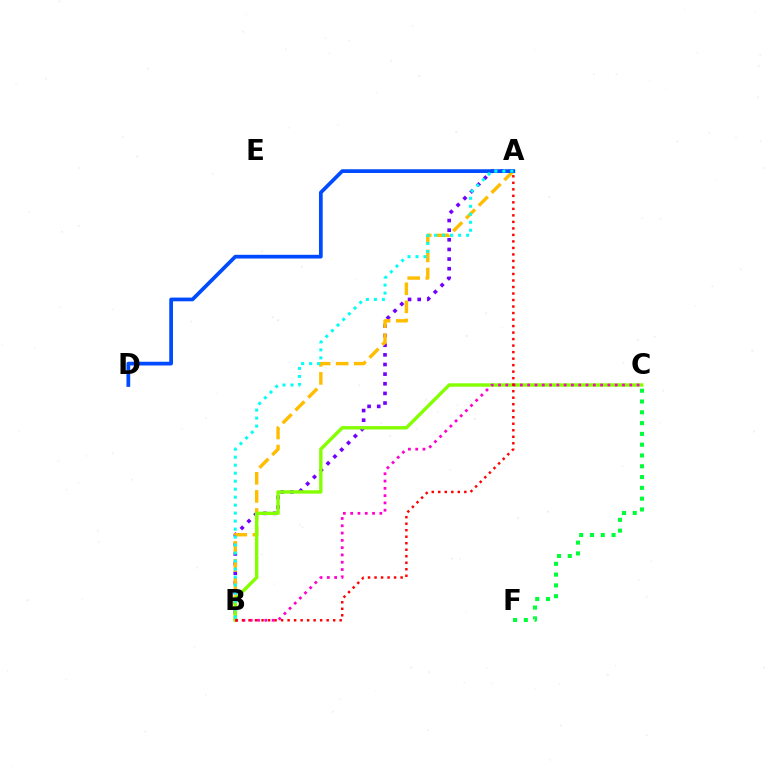{('A', 'B'): [{'color': '#7200ff', 'line_style': 'dotted', 'thickness': 2.62}, {'color': '#ffbd00', 'line_style': 'dashed', 'thickness': 2.46}, {'color': '#ff0000', 'line_style': 'dotted', 'thickness': 1.77}, {'color': '#00fff6', 'line_style': 'dotted', 'thickness': 2.17}], ('A', 'D'): [{'color': '#004bff', 'line_style': 'solid', 'thickness': 2.68}], ('B', 'C'): [{'color': '#84ff00', 'line_style': 'solid', 'thickness': 2.44}, {'color': '#ff00cf', 'line_style': 'dotted', 'thickness': 1.98}], ('C', 'F'): [{'color': '#00ff39', 'line_style': 'dotted', 'thickness': 2.93}]}